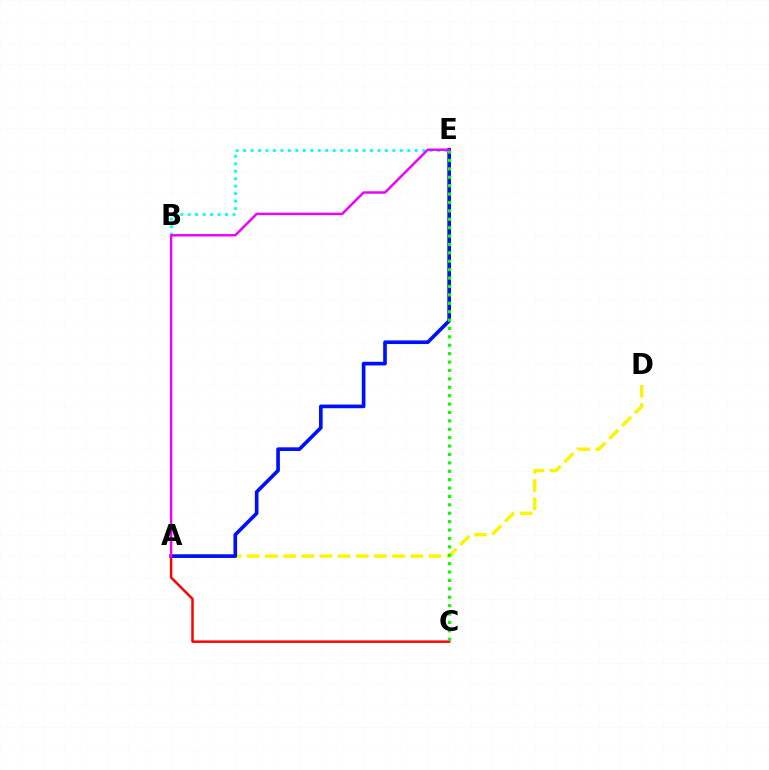{('A', 'D'): [{'color': '#fcf500', 'line_style': 'dashed', 'thickness': 2.47}], ('A', 'E'): [{'color': '#0010ff', 'line_style': 'solid', 'thickness': 2.64}, {'color': '#ee00ff', 'line_style': 'solid', 'thickness': 1.76}], ('B', 'E'): [{'color': '#00fff6', 'line_style': 'dotted', 'thickness': 2.03}], ('A', 'C'): [{'color': '#ff0000', 'line_style': 'solid', 'thickness': 1.77}], ('C', 'E'): [{'color': '#08ff00', 'line_style': 'dotted', 'thickness': 2.28}]}